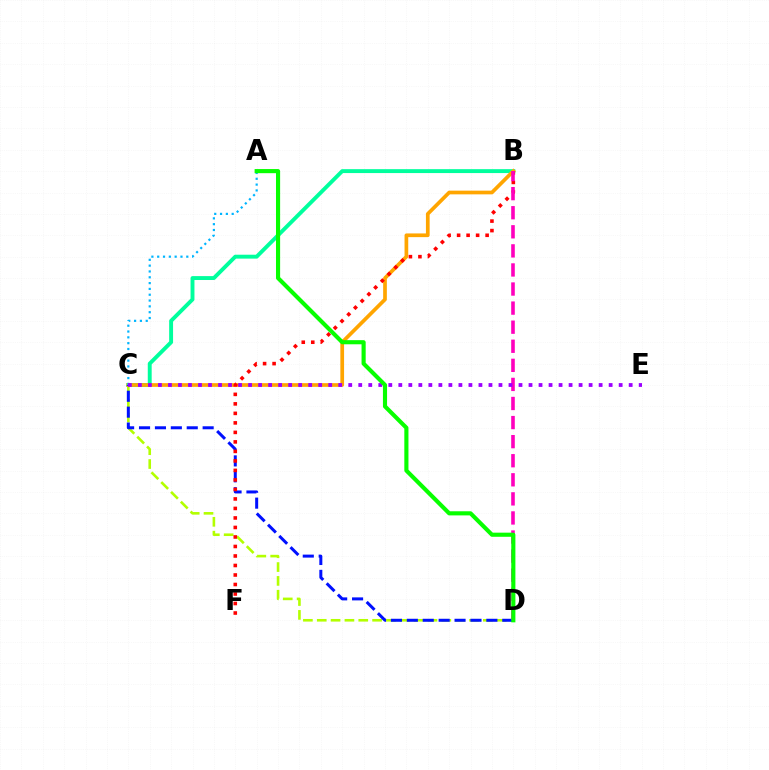{('B', 'C'): [{'color': '#00ff9d', 'line_style': 'solid', 'thickness': 2.81}, {'color': '#ffa500', 'line_style': 'solid', 'thickness': 2.67}], ('C', 'D'): [{'color': '#b3ff00', 'line_style': 'dashed', 'thickness': 1.88}, {'color': '#0010ff', 'line_style': 'dashed', 'thickness': 2.16}], ('B', 'F'): [{'color': '#ff0000', 'line_style': 'dotted', 'thickness': 2.58}], ('A', 'C'): [{'color': '#00b5ff', 'line_style': 'dotted', 'thickness': 1.58}], ('B', 'D'): [{'color': '#ff00bd', 'line_style': 'dashed', 'thickness': 2.59}], ('C', 'E'): [{'color': '#9b00ff', 'line_style': 'dotted', 'thickness': 2.72}], ('A', 'D'): [{'color': '#08ff00', 'line_style': 'solid', 'thickness': 2.97}]}